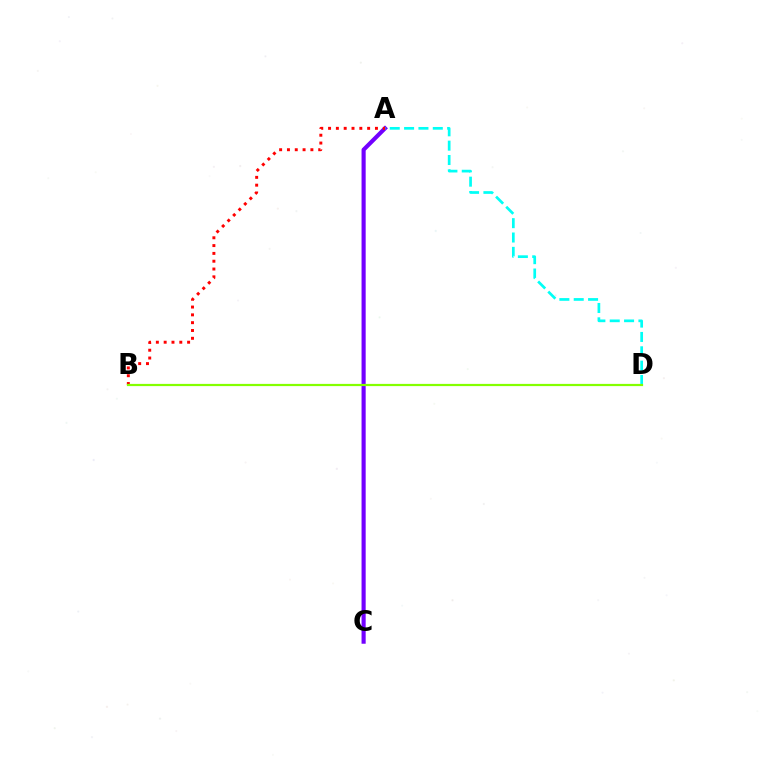{('A', 'C'): [{'color': '#7200ff', 'line_style': 'solid', 'thickness': 2.97}], ('A', 'D'): [{'color': '#00fff6', 'line_style': 'dashed', 'thickness': 1.95}], ('A', 'B'): [{'color': '#ff0000', 'line_style': 'dotted', 'thickness': 2.12}], ('B', 'D'): [{'color': '#84ff00', 'line_style': 'solid', 'thickness': 1.59}]}